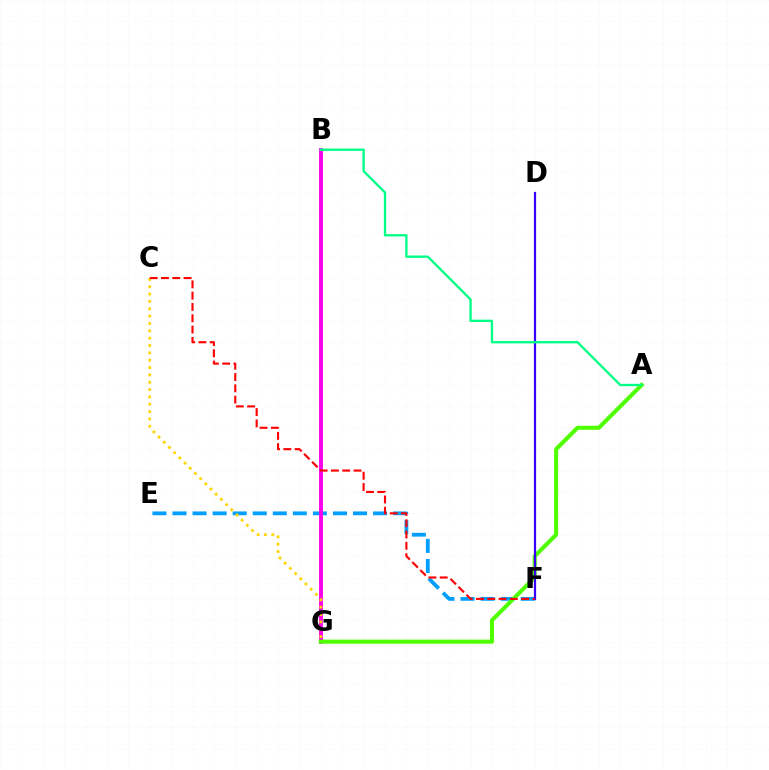{('E', 'F'): [{'color': '#009eff', 'line_style': 'dashed', 'thickness': 2.73}], ('B', 'G'): [{'color': '#ff00ed', 'line_style': 'solid', 'thickness': 2.81}], ('A', 'G'): [{'color': '#4fff00', 'line_style': 'solid', 'thickness': 2.92}], ('C', 'G'): [{'color': '#ffd500', 'line_style': 'dotted', 'thickness': 1.99}], ('D', 'F'): [{'color': '#3700ff', 'line_style': 'solid', 'thickness': 1.6}], ('A', 'B'): [{'color': '#00ff86', 'line_style': 'solid', 'thickness': 1.68}], ('C', 'F'): [{'color': '#ff0000', 'line_style': 'dashed', 'thickness': 1.53}]}